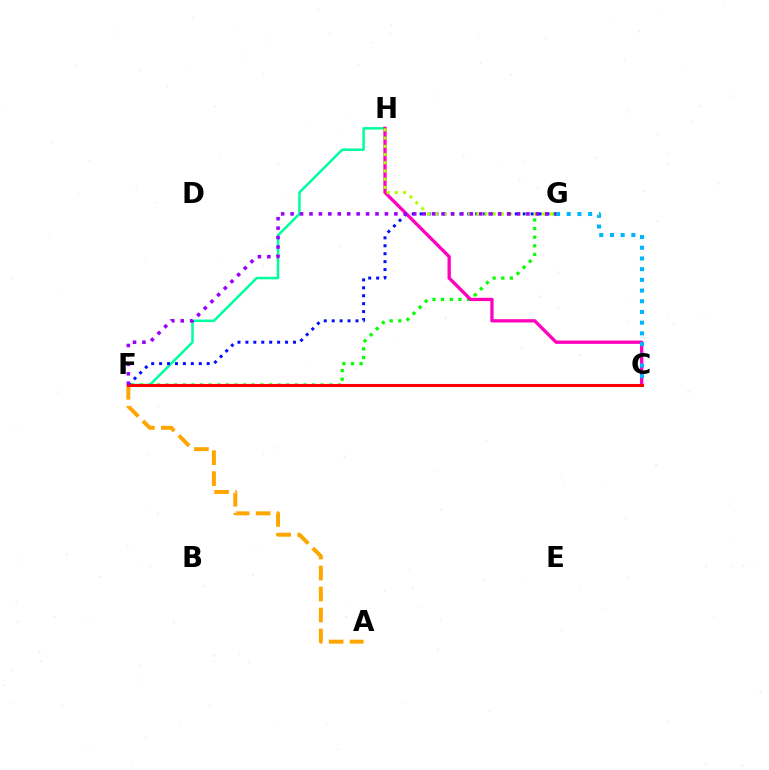{('F', 'G'): [{'color': '#08ff00', 'line_style': 'dotted', 'thickness': 2.34}, {'color': '#0010ff', 'line_style': 'dotted', 'thickness': 2.15}, {'color': '#9b00ff', 'line_style': 'dotted', 'thickness': 2.56}], ('F', 'H'): [{'color': '#00ff9d', 'line_style': 'solid', 'thickness': 1.81}], ('C', 'H'): [{'color': '#ff00bd', 'line_style': 'solid', 'thickness': 2.38}], ('A', 'F'): [{'color': '#ffa500', 'line_style': 'dashed', 'thickness': 2.85}], ('G', 'H'): [{'color': '#b3ff00', 'line_style': 'dotted', 'thickness': 2.23}], ('C', 'G'): [{'color': '#00b5ff', 'line_style': 'dotted', 'thickness': 2.91}], ('C', 'F'): [{'color': '#ff0000', 'line_style': 'solid', 'thickness': 2.2}]}